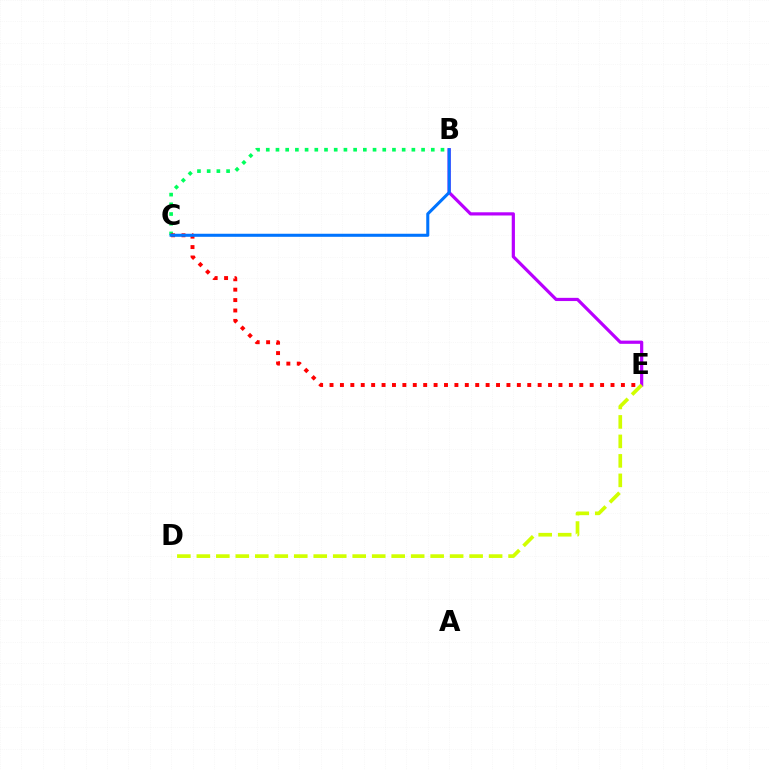{('B', 'E'): [{'color': '#b900ff', 'line_style': 'solid', 'thickness': 2.31}], ('B', 'C'): [{'color': '#00ff5c', 'line_style': 'dotted', 'thickness': 2.64}, {'color': '#0074ff', 'line_style': 'solid', 'thickness': 2.2}], ('C', 'E'): [{'color': '#ff0000', 'line_style': 'dotted', 'thickness': 2.83}], ('D', 'E'): [{'color': '#d1ff00', 'line_style': 'dashed', 'thickness': 2.65}]}